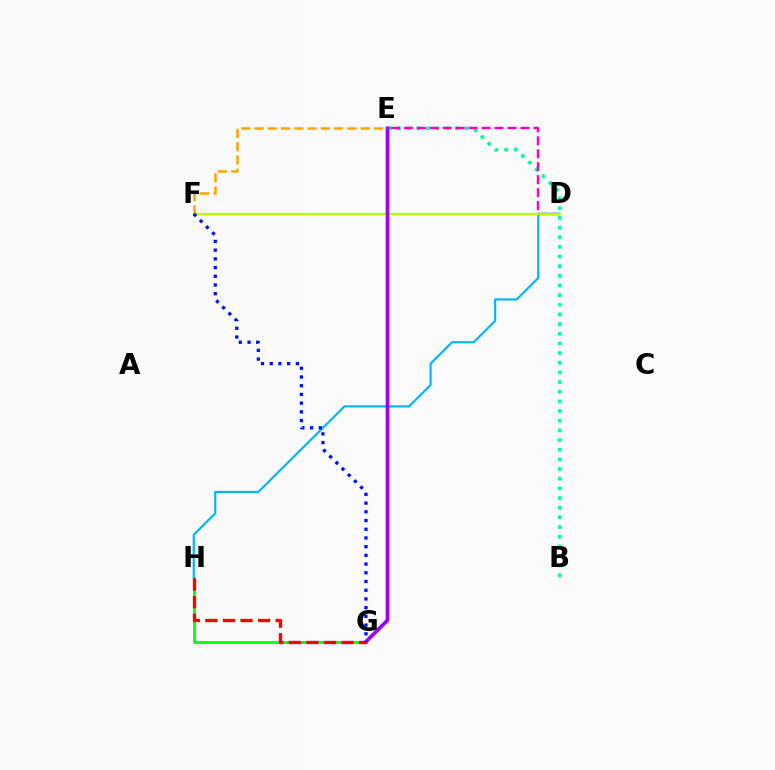{('G', 'H'): [{'color': '#08ff00', 'line_style': 'solid', 'thickness': 2.03}, {'color': '#ff0000', 'line_style': 'dashed', 'thickness': 2.39}], ('B', 'E'): [{'color': '#00ff9d', 'line_style': 'dotted', 'thickness': 2.62}], ('D', 'H'): [{'color': '#00b5ff', 'line_style': 'solid', 'thickness': 1.55}], ('D', 'E'): [{'color': '#ff00bd', 'line_style': 'dashed', 'thickness': 1.76}], ('D', 'F'): [{'color': '#b3ff00', 'line_style': 'solid', 'thickness': 1.6}], ('E', 'G'): [{'color': '#9b00ff', 'line_style': 'solid', 'thickness': 2.64}], ('E', 'F'): [{'color': '#ffa500', 'line_style': 'dashed', 'thickness': 1.8}], ('F', 'G'): [{'color': '#0010ff', 'line_style': 'dotted', 'thickness': 2.37}]}